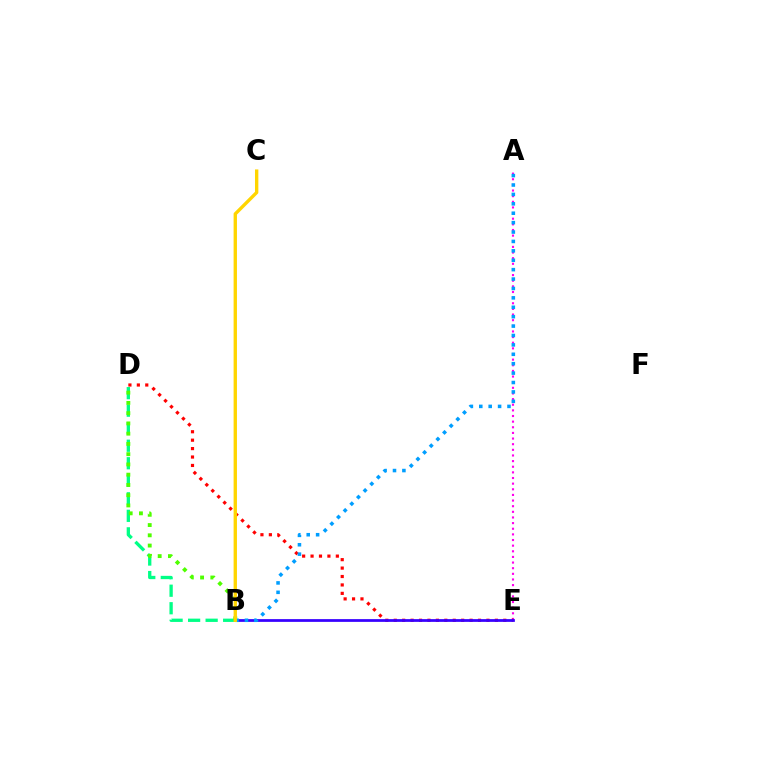{('A', 'E'): [{'color': '#ff00ed', 'line_style': 'dotted', 'thickness': 1.53}], ('B', 'D'): [{'color': '#00ff86', 'line_style': 'dashed', 'thickness': 2.38}, {'color': '#4fff00', 'line_style': 'dotted', 'thickness': 2.79}], ('D', 'E'): [{'color': '#ff0000', 'line_style': 'dotted', 'thickness': 2.29}], ('B', 'E'): [{'color': '#3700ff', 'line_style': 'solid', 'thickness': 1.98}], ('A', 'B'): [{'color': '#009eff', 'line_style': 'dotted', 'thickness': 2.56}], ('B', 'C'): [{'color': '#ffd500', 'line_style': 'solid', 'thickness': 2.42}]}